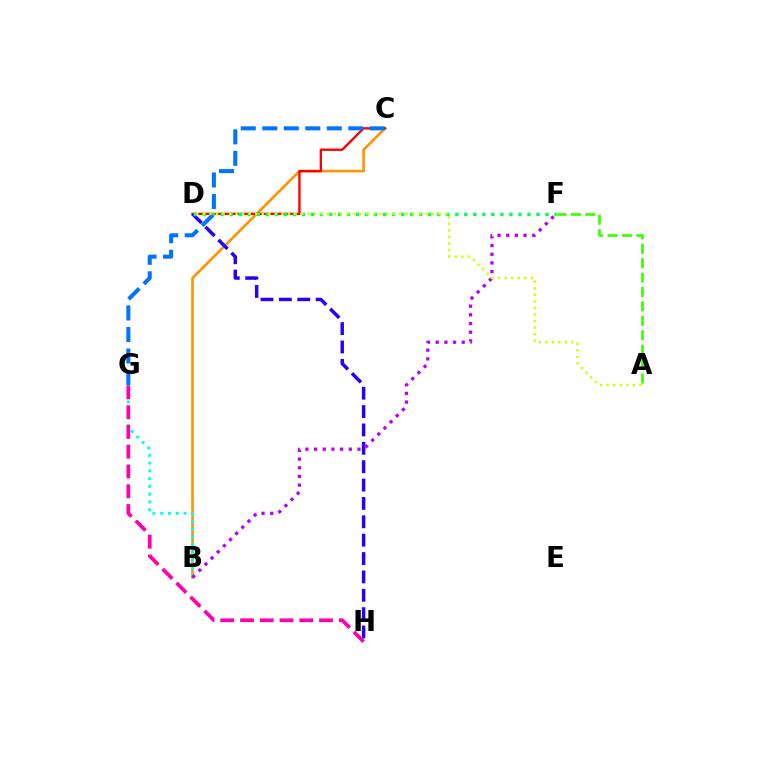{('B', 'C'): [{'color': '#ff9400', 'line_style': 'solid', 'thickness': 1.89}], ('B', 'G'): [{'color': '#00fff6', 'line_style': 'dotted', 'thickness': 2.11}], ('C', 'D'): [{'color': '#ff0000', 'line_style': 'solid', 'thickness': 1.68}], ('A', 'F'): [{'color': '#3dff00', 'line_style': 'dashed', 'thickness': 1.96}], ('D', 'H'): [{'color': '#2500ff', 'line_style': 'dashed', 'thickness': 2.5}], ('G', 'H'): [{'color': '#ff00ac', 'line_style': 'dashed', 'thickness': 2.68}], ('B', 'F'): [{'color': '#b900ff', 'line_style': 'dotted', 'thickness': 2.36}], ('D', 'F'): [{'color': '#00ff5c', 'line_style': 'dotted', 'thickness': 2.45}], ('C', 'G'): [{'color': '#0074ff', 'line_style': 'dashed', 'thickness': 2.92}], ('A', 'D'): [{'color': '#d1ff00', 'line_style': 'dotted', 'thickness': 1.78}]}